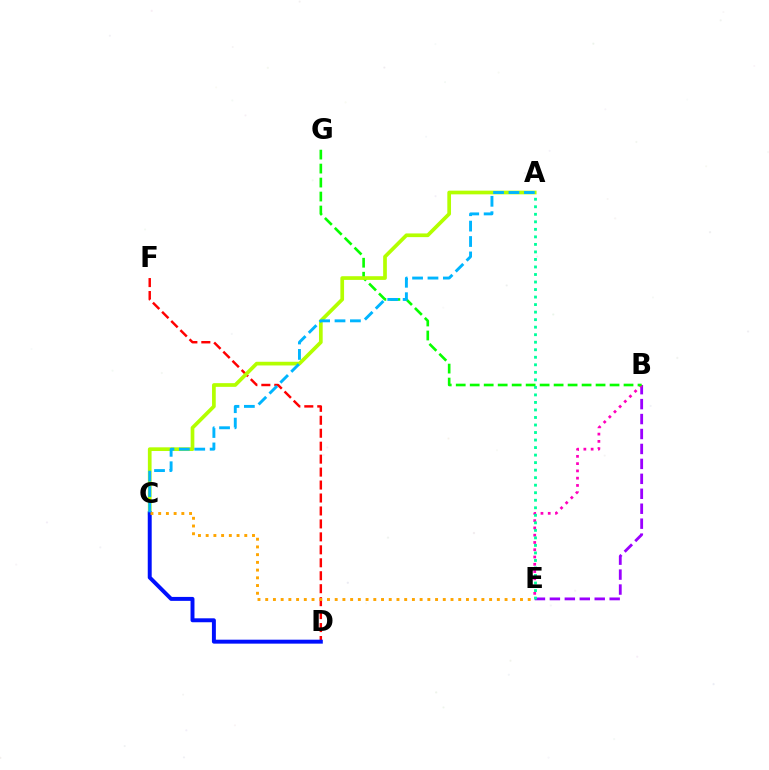{('B', 'E'): [{'color': '#9b00ff', 'line_style': 'dashed', 'thickness': 2.03}, {'color': '#ff00bd', 'line_style': 'dotted', 'thickness': 1.98}], ('B', 'G'): [{'color': '#08ff00', 'line_style': 'dashed', 'thickness': 1.9}], ('D', 'F'): [{'color': '#ff0000', 'line_style': 'dashed', 'thickness': 1.76}], ('A', 'C'): [{'color': '#b3ff00', 'line_style': 'solid', 'thickness': 2.66}, {'color': '#00b5ff', 'line_style': 'dashed', 'thickness': 2.09}], ('C', 'D'): [{'color': '#0010ff', 'line_style': 'solid', 'thickness': 2.84}], ('C', 'E'): [{'color': '#ffa500', 'line_style': 'dotted', 'thickness': 2.1}], ('A', 'E'): [{'color': '#00ff9d', 'line_style': 'dotted', 'thickness': 2.04}]}